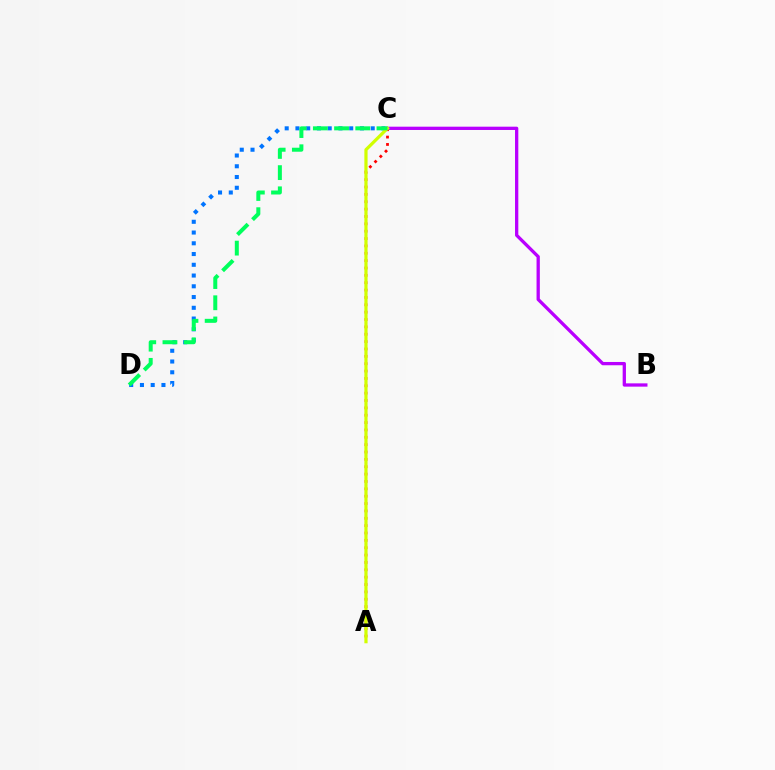{('A', 'C'): [{'color': '#ff0000', 'line_style': 'dotted', 'thickness': 2.0}, {'color': '#d1ff00', 'line_style': 'solid', 'thickness': 2.31}], ('C', 'D'): [{'color': '#0074ff', 'line_style': 'dotted', 'thickness': 2.92}, {'color': '#00ff5c', 'line_style': 'dashed', 'thickness': 2.88}], ('B', 'C'): [{'color': '#b900ff', 'line_style': 'solid', 'thickness': 2.37}]}